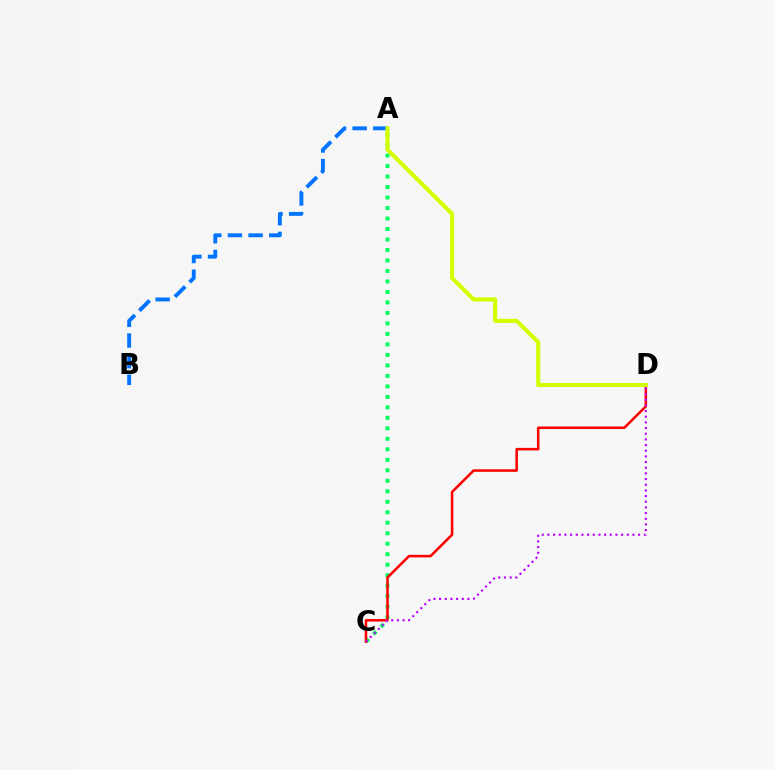{('A', 'C'): [{'color': '#00ff5c', 'line_style': 'dotted', 'thickness': 2.85}], ('C', 'D'): [{'color': '#ff0000', 'line_style': 'solid', 'thickness': 1.83}, {'color': '#b900ff', 'line_style': 'dotted', 'thickness': 1.54}], ('A', 'B'): [{'color': '#0074ff', 'line_style': 'dashed', 'thickness': 2.81}], ('A', 'D'): [{'color': '#d1ff00', 'line_style': 'solid', 'thickness': 2.95}]}